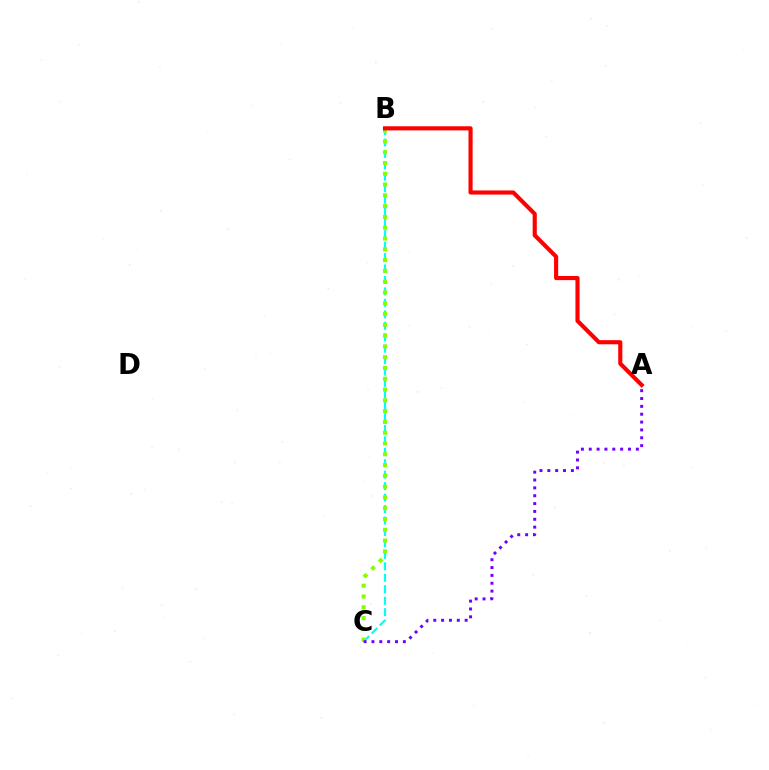{('B', 'C'): [{'color': '#00fff6', 'line_style': 'dashed', 'thickness': 1.56}, {'color': '#84ff00', 'line_style': 'dotted', 'thickness': 2.93}], ('A', 'C'): [{'color': '#7200ff', 'line_style': 'dotted', 'thickness': 2.13}], ('A', 'B'): [{'color': '#ff0000', 'line_style': 'solid', 'thickness': 2.97}]}